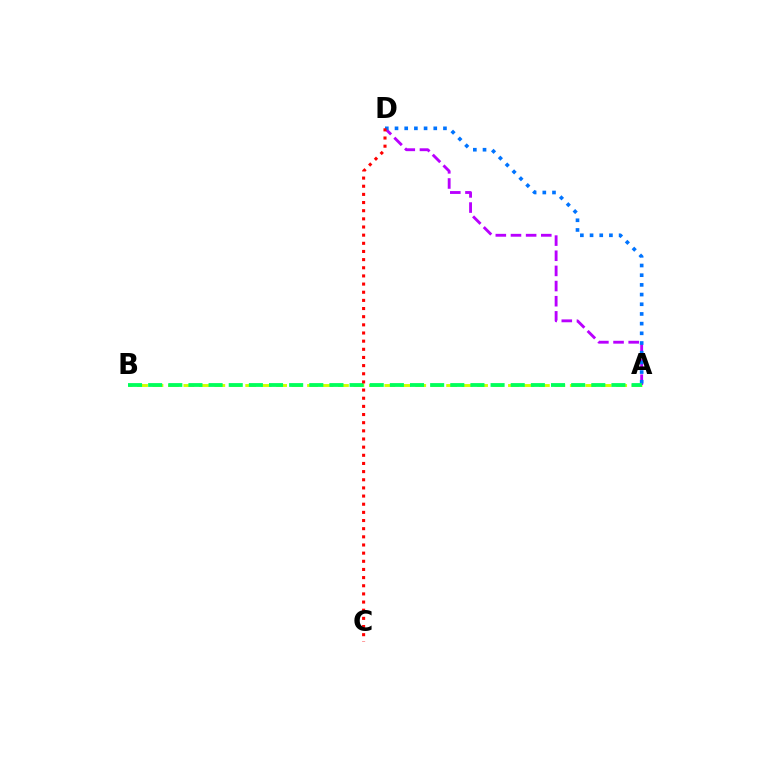{('A', 'B'): [{'color': '#d1ff00', 'line_style': 'dashed', 'thickness': 2.1}, {'color': '#00ff5c', 'line_style': 'dashed', 'thickness': 2.74}], ('A', 'D'): [{'color': '#b900ff', 'line_style': 'dashed', 'thickness': 2.06}, {'color': '#0074ff', 'line_style': 'dotted', 'thickness': 2.63}], ('C', 'D'): [{'color': '#ff0000', 'line_style': 'dotted', 'thickness': 2.22}]}